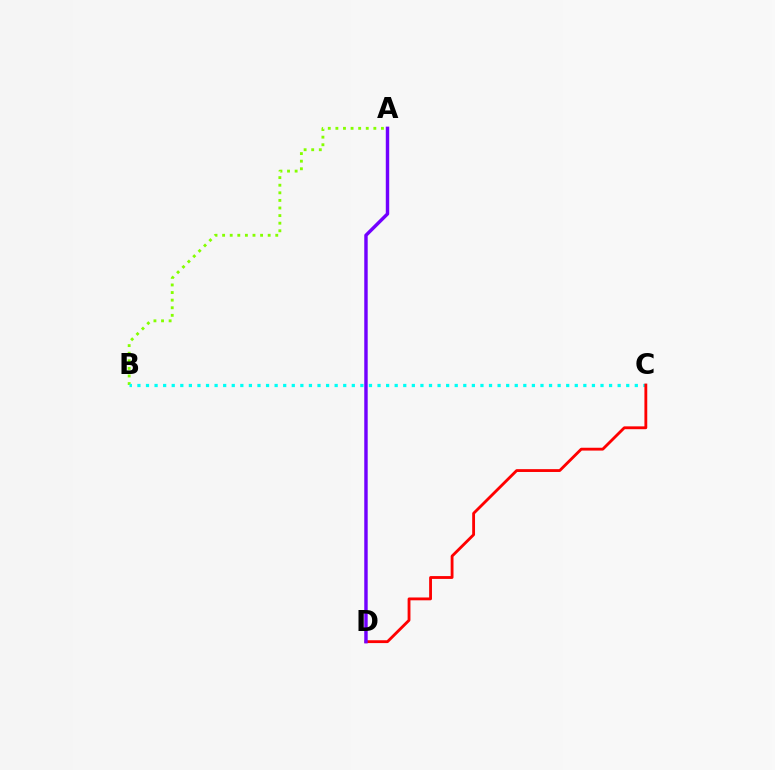{('A', 'B'): [{'color': '#84ff00', 'line_style': 'dotted', 'thickness': 2.06}], ('B', 'C'): [{'color': '#00fff6', 'line_style': 'dotted', 'thickness': 2.33}], ('C', 'D'): [{'color': '#ff0000', 'line_style': 'solid', 'thickness': 2.04}], ('A', 'D'): [{'color': '#7200ff', 'line_style': 'solid', 'thickness': 2.46}]}